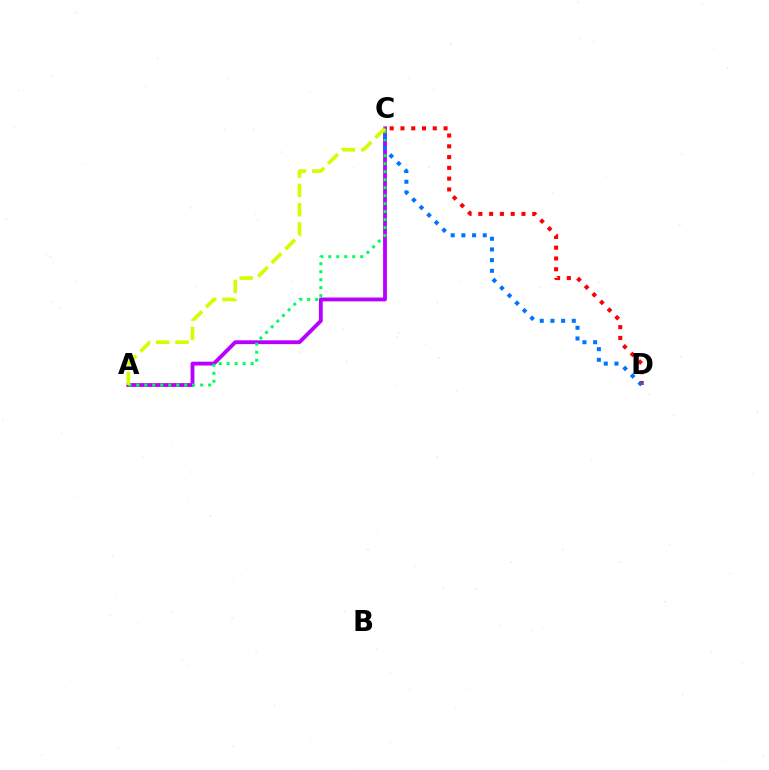{('A', 'C'): [{'color': '#b900ff', 'line_style': 'solid', 'thickness': 2.76}, {'color': '#00ff5c', 'line_style': 'dotted', 'thickness': 2.17}, {'color': '#d1ff00', 'line_style': 'dashed', 'thickness': 2.62}], ('C', 'D'): [{'color': '#ff0000', 'line_style': 'dotted', 'thickness': 2.93}, {'color': '#0074ff', 'line_style': 'dotted', 'thickness': 2.9}]}